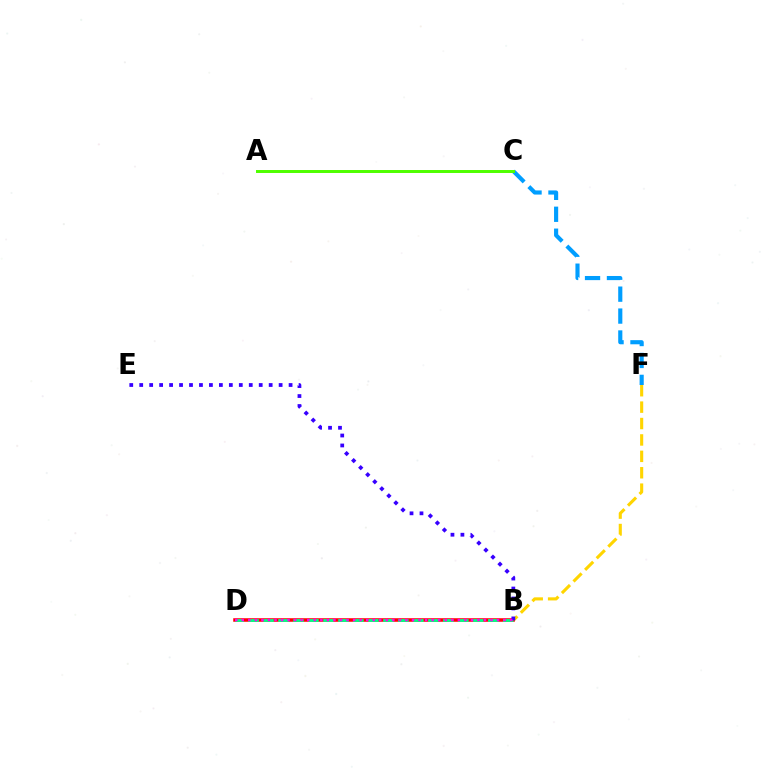{('B', 'F'): [{'color': '#ffd500', 'line_style': 'dashed', 'thickness': 2.23}], ('B', 'D'): [{'color': '#ff0000', 'line_style': 'solid', 'thickness': 2.54}, {'color': '#00ff86', 'line_style': 'dashed', 'thickness': 2.04}, {'color': '#ff00ed', 'line_style': 'dotted', 'thickness': 1.78}], ('C', 'F'): [{'color': '#009eff', 'line_style': 'dashed', 'thickness': 2.98}], ('B', 'E'): [{'color': '#3700ff', 'line_style': 'dotted', 'thickness': 2.71}], ('A', 'C'): [{'color': '#4fff00', 'line_style': 'solid', 'thickness': 2.14}]}